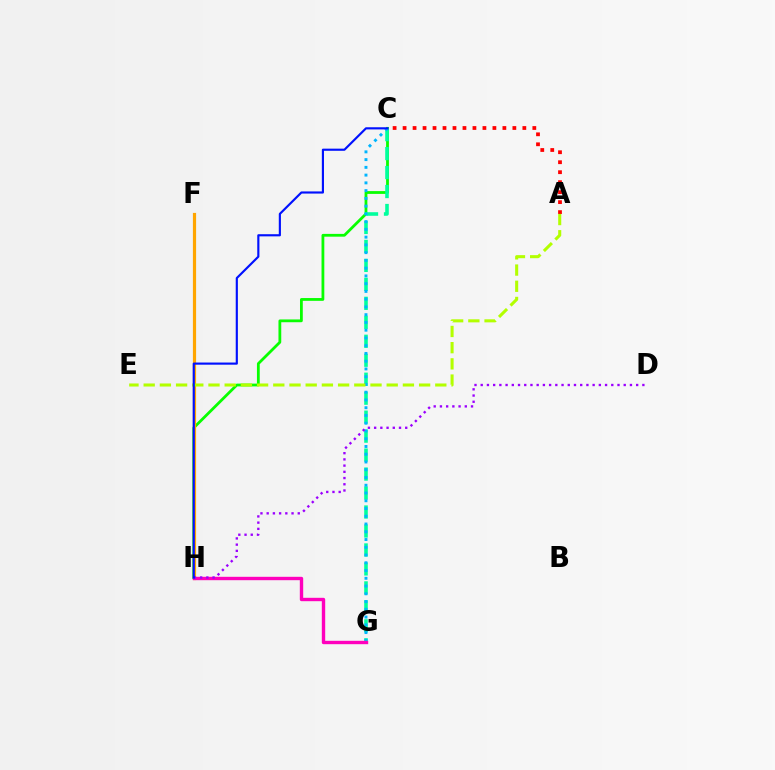{('C', 'H'): [{'color': '#08ff00', 'line_style': 'solid', 'thickness': 2.01}, {'color': '#0010ff', 'line_style': 'solid', 'thickness': 1.55}], ('F', 'H'): [{'color': '#ffa500', 'line_style': 'solid', 'thickness': 2.3}], ('A', 'C'): [{'color': '#ff0000', 'line_style': 'dotted', 'thickness': 2.71}], ('C', 'G'): [{'color': '#00ff9d', 'line_style': 'dashed', 'thickness': 2.58}, {'color': '#00b5ff', 'line_style': 'dotted', 'thickness': 2.11}], ('G', 'H'): [{'color': '#ff00bd', 'line_style': 'solid', 'thickness': 2.44}], ('A', 'E'): [{'color': '#b3ff00', 'line_style': 'dashed', 'thickness': 2.2}], ('D', 'H'): [{'color': '#9b00ff', 'line_style': 'dotted', 'thickness': 1.69}]}